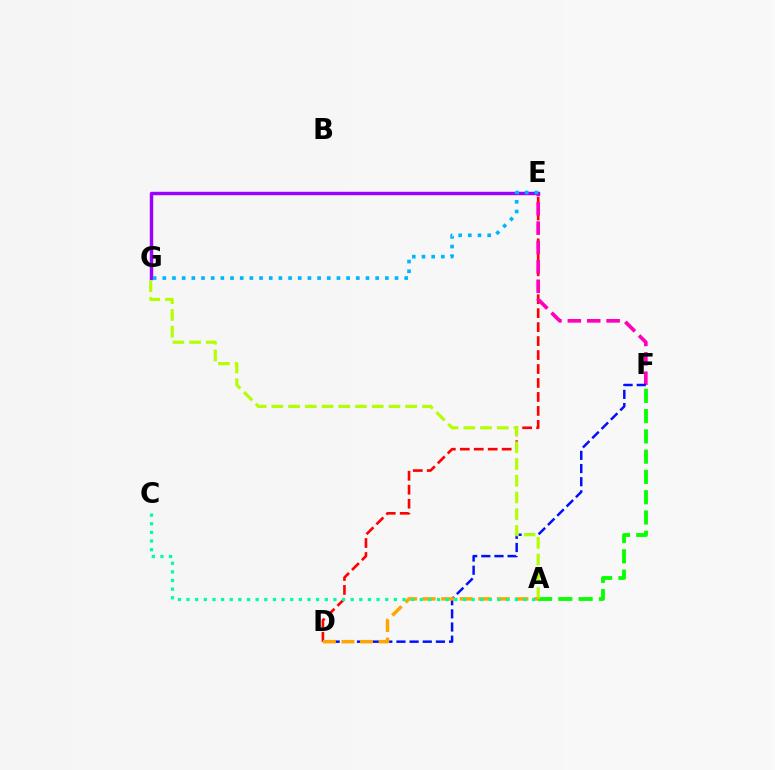{('D', 'E'): [{'color': '#ff0000', 'line_style': 'dashed', 'thickness': 1.9}], ('E', 'F'): [{'color': '#ff00bd', 'line_style': 'dashed', 'thickness': 2.63}], ('E', 'G'): [{'color': '#9b00ff', 'line_style': 'solid', 'thickness': 2.46}, {'color': '#00b5ff', 'line_style': 'dotted', 'thickness': 2.63}], ('D', 'F'): [{'color': '#0010ff', 'line_style': 'dashed', 'thickness': 1.79}], ('A', 'F'): [{'color': '#08ff00', 'line_style': 'dashed', 'thickness': 2.75}], ('A', 'G'): [{'color': '#b3ff00', 'line_style': 'dashed', 'thickness': 2.27}], ('A', 'D'): [{'color': '#ffa500', 'line_style': 'dashed', 'thickness': 2.52}], ('A', 'C'): [{'color': '#00ff9d', 'line_style': 'dotted', 'thickness': 2.35}]}